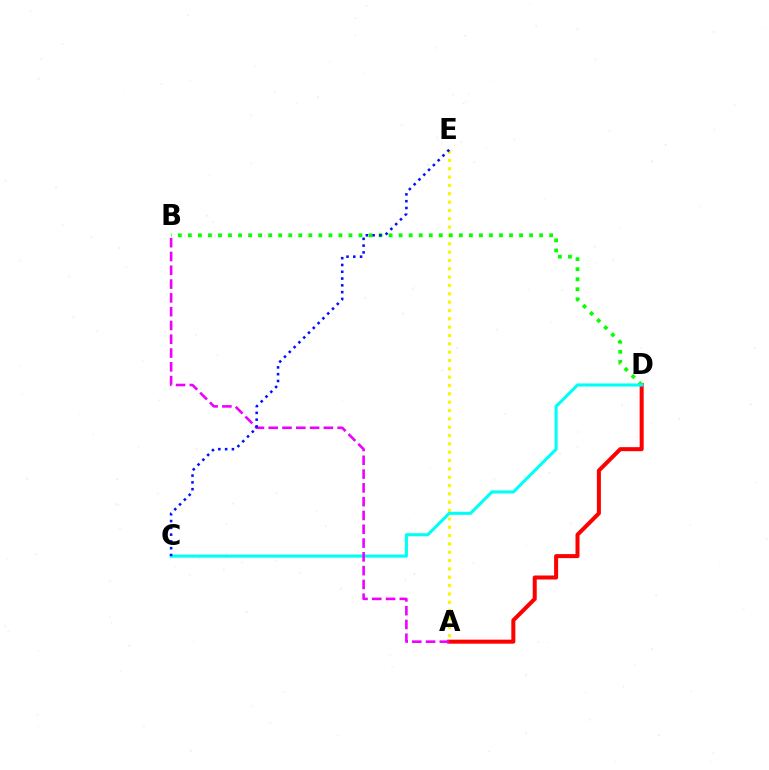{('A', 'E'): [{'color': '#fcf500', 'line_style': 'dotted', 'thickness': 2.27}], ('A', 'D'): [{'color': '#ff0000', 'line_style': 'solid', 'thickness': 2.89}], ('B', 'D'): [{'color': '#08ff00', 'line_style': 'dotted', 'thickness': 2.73}], ('C', 'D'): [{'color': '#00fff6', 'line_style': 'solid', 'thickness': 2.23}], ('A', 'B'): [{'color': '#ee00ff', 'line_style': 'dashed', 'thickness': 1.87}], ('C', 'E'): [{'color': '#0010ff', 'line_style': 'dotted', 'thickness': 1.84}]}